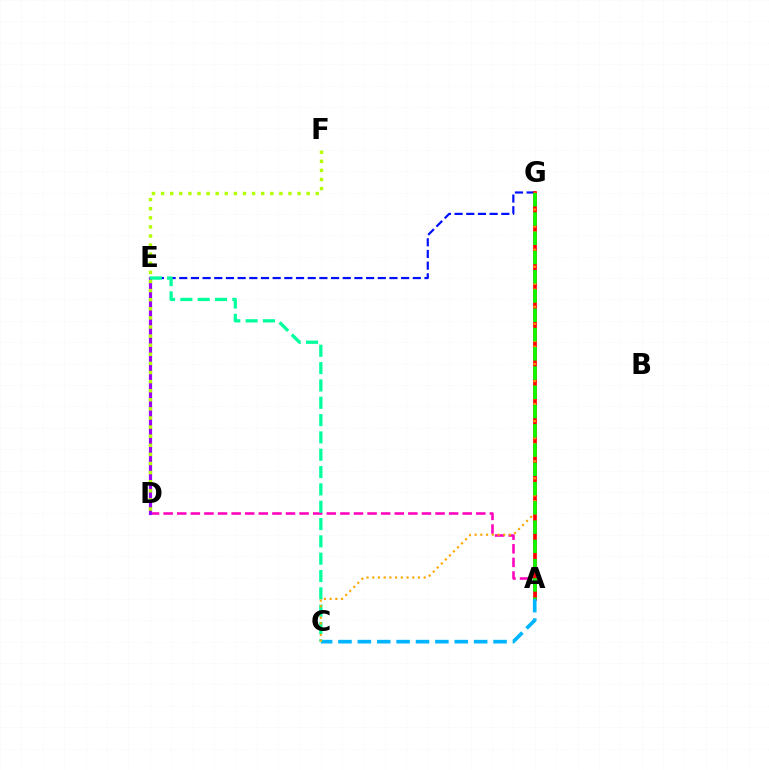{('A', 'D'): [{'color': '#ff00bd', 'line_style': 'dashed', 'thickness': 1.85}], ('E', 'G'): [{'color': '#0010ff', 'line_style': 'dashed', 'thickness': 1.59}], ('D', 'E'): [{'color': '#9b00ff', 'line_style': 'solid', 'thickness': 2.28}], ('A', 'G'): [{'color': '#ff0000', 'line_style': 'solid', 'thickness': 2.65}, {'color': '#08ff00', 'line_style': 'dashed', 'thickness': 2.62}], ('A', 'C'): [{'color': '#00b5ff', 'line_style': 'dashed', 'thickness': 2.63}], ('C', 'E'): [{'color': '#00ff9d', 'line_style': 'dashed', 'thickness': 2.35}], ('C', 'G'): [{'color': '#ffa500', 'line_style': 'dotted', 'thickness': 1.55}], ('D', 'F'): [{'color': '#b3ff00', 'line_style': 'dotted', 'thickness': 2.47}]}